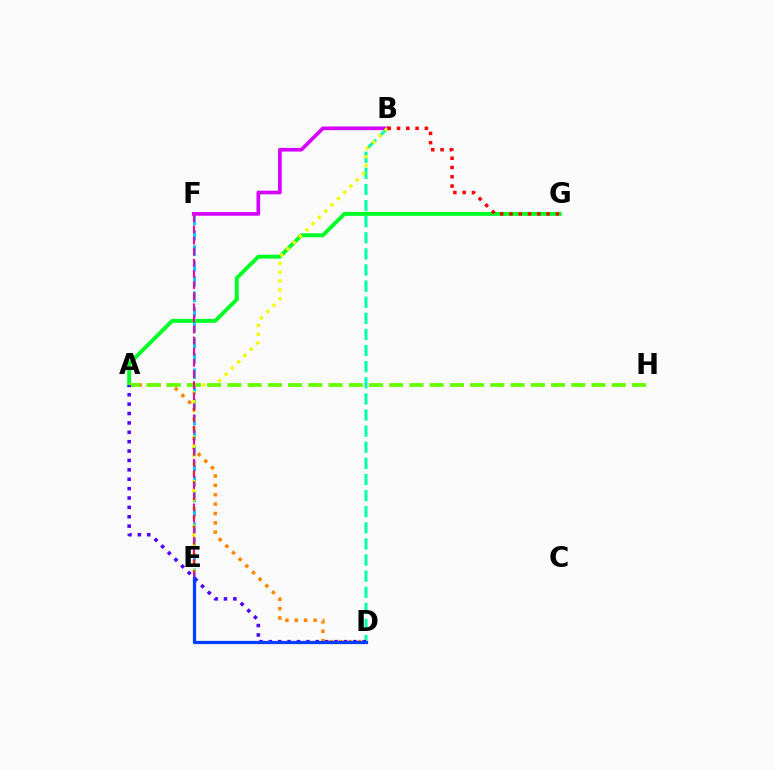{('A', 'D'): [{'color': '#ff8800', 'line_style': 'dotted', 'thickness': 2.55}, {'color': '#4f00ff', 'line_style': 'dotted', 'thickness': 2.55}], ('E', 'F'): [{'color': '#00c7ff', 'line_style': 'dashed', 'thickness': 2.09}, {'color': '#ff00a0', 'line_style': 'dashed', 'thickness': 1.51}], ('B', 'F'): [{'color': '#d600ff', 'line_style': 'solid', 'thickness': 2.63}], ('A', 'G'): [{'color': '#00ff27', 'line_style': 'solid', 'thickness': 2.83}], ('B', 'D'): [{'color': '#00ffaf', 'line_style': 'dashed', 'thickness': 2.19}], ('B', 'E'): [{'color': '#eeff00', 'line_style': 'dotted', 'thickness': 2.42}], ('A', 'H'): [{'color': '#66ff00', 'line_style': 'dashed', 'thickness': 2.75}], ('B', 'G'): [{'color': '#ff0000', 'line_style': 'dotted', 'thickness': 2.52}], ('D', 'E'): [{'color': '#003fff', 'line_style': 'solid', 'thickness': 2.32}]}